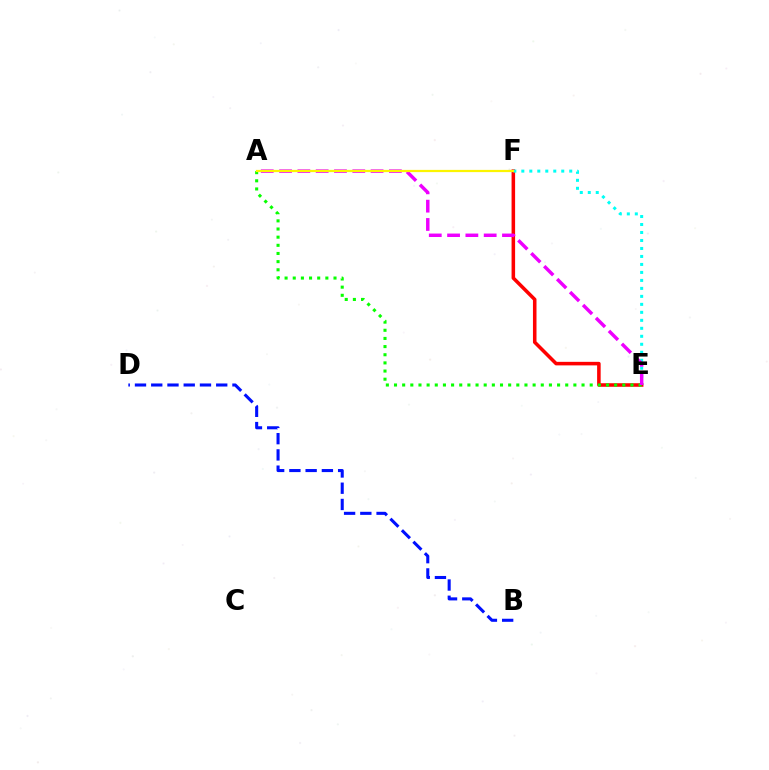{('E', 'F'): [{'color': '#ff0000', 'line_style': 'solid', 'thickness': 2.55}, {'color': '#00fff6', 'line_style': 'dotted', 'thickness': 2.17}], ('A', 'E'): [{'color': '#08ff00', 'line_style': 'dotted', 'thickness': 2.22}, {'color': '#ee00ff', 'line_style': 'dashed', 'thickness': 2.49}], ('B', 'D'): [{'color': '#0010ff', 'line_style': 'dashed', 'thickness': 2.21}], ('A', 'F'): [{'color': '#fcf500', 'line_style': 'solid', 'thickness': 1.6}]}